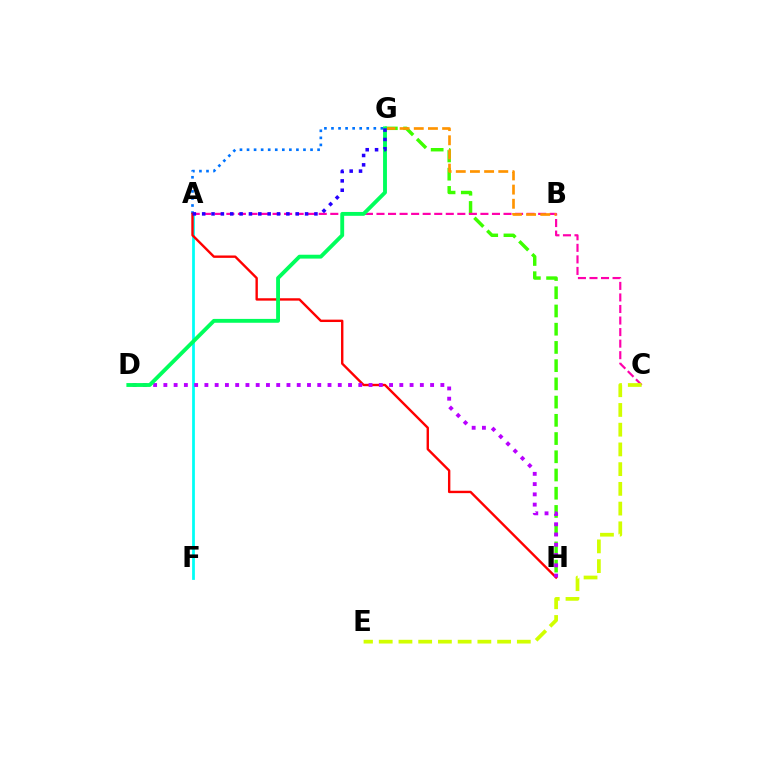{('A', 'G'): [{'color': '#0074ff', 'line_style': 'dotted', 'thickness': 1.92}, {'color': '#2500ff', 'line_style': 'dotted', 'thickness': 2.54}], ('G', 'H'): [{'color': '#3dff00', 'line_style': 'dashed', 'thickness': 2.48}], ('A', 'C'): [{'color': '#ff00ac', 'line_style': 'dashed', 'thickness': 1.57}], ('A', 'F'): [{'color': '#00fff6', 'line_style': 'solid', 'thickness': 1.99}], ('A', 'H'): [{'color': '#ff0000', 'line_style': 'solid', 'thickness': 1.72}], ('B', 'G'): [{'color': '#ff9400', 'line_style': 'dashed', 'thickness': 1.92}], ('D', 'H'): [{'color': '#b900ff', 'line_style': 'dotted', 'thickness': 2.79}], ('C', 'E'): [{'color': '#d1ff00', 'line_style': 'dashed', 'thickness': 2.68}], ('D', 'G'): [{'color': '#00ff5c', 'line_style': 'solid', 'thickness': 2.78}]}